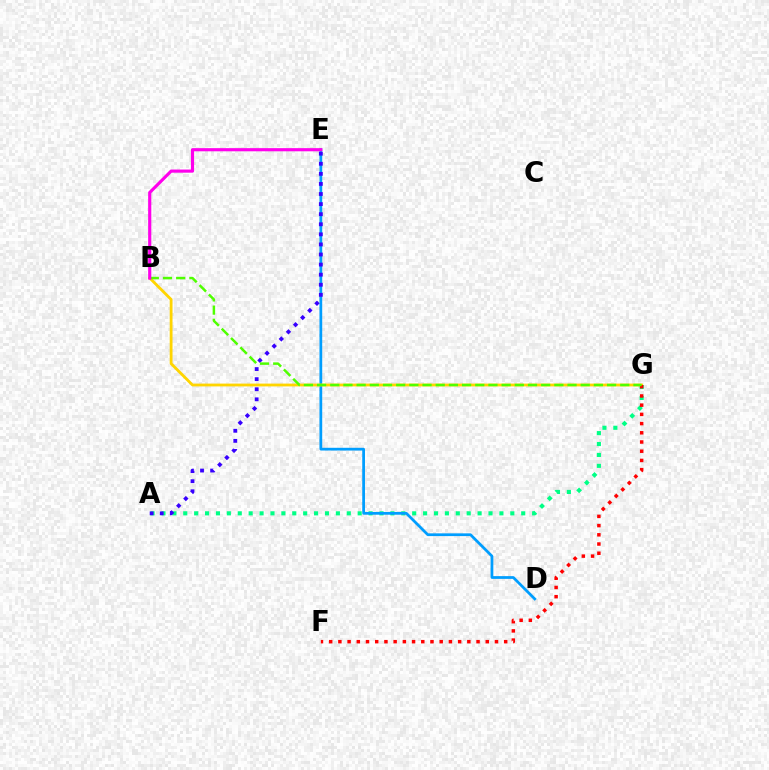{('A', 'G'): [{'color': '#00ff86', 'line_style': 'dotted', 'thickness': 2.96}], ('D', 'E'): [{'color': '#009eff', 'line_style': 'solid', 'thickness': 1.98}], ('A', 'E'): [{'color': '#3700ff', 'line_style': 'dotted', 'thickness': 2.74}], ('B', 'G'): [{'color': '#ffd500', 'line_style': 'solid', 'thickness': 2.02}, {'color': '#4fff00', 'line_style': 'dashed', 'thickness': 1.79}], ('F', 'G'): [{'color': '#ff0000', 'line_style': 'dotted', 'thickness': 2.5}], ('B', 'E'): [{'color': '#ff00ed', 'line_style': 'solid', 'thickness': 2.27}]}